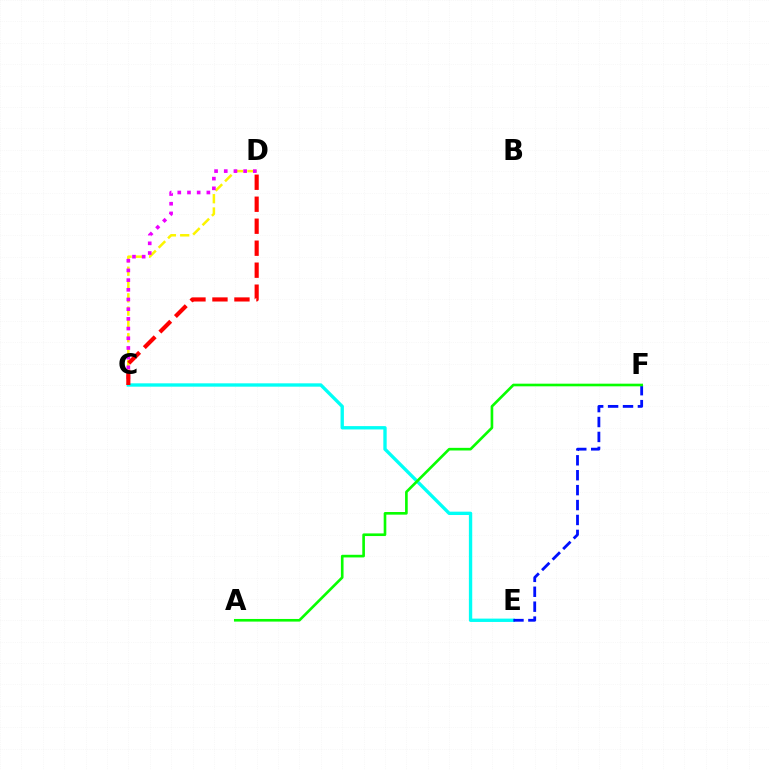{('C', 'E'): [{'color': '#00fff6', 'line_style': 'solid', 'thickness': 2.41}], ('C', 'D'): [{'color': '#fcf500', 'line_style': 'dashed', 'thickness': 1.81}, {'color': '#ee00ff', 'line_style': 'dotted', 'thickness': 2.63}, {'color': '#ff0000', 'line_style': 'dashed', 'thickness': 2.99}], ('E', 'F'): [{'color': '#0010ff', 'line_style': 'dashed', 'thickness': 2.03}], ('A', 'F'): [{'color': '#08ff00', 'line_style': 'solid', 'thickness': 1.9}]}